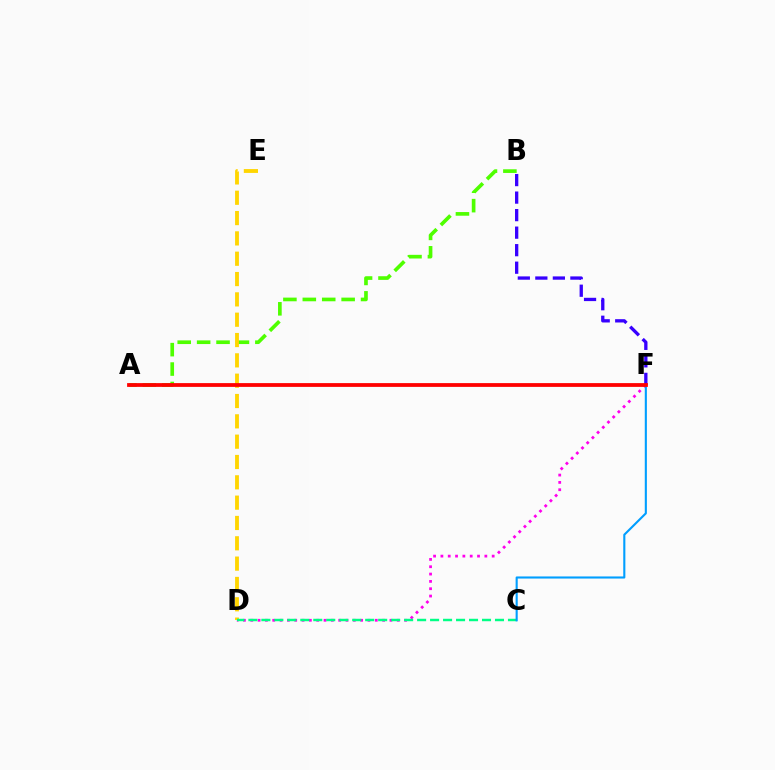{('A', 'B'): [{'color': '#4fff00', 'line_style': 'dashed', 'thickness': 2.64}], ('D', 'F'): [{'color': '#ff00ed', 'line_style': 'dotted', 'thickness': 1.99}], ('D', 'E'): [{'color': '#ffd500', 'line_style': 'dashed', 'thickness': 2.76}], ('C', 'D'): [{'color': '#00ff86', 'line_style': 'dashed', 'thickness': 1.76}], ('C', 'F'): [{'color': '#009eff', 'line_style': 'solid', 'thickness': 1.52}], ('B', 'F'): [{'color': '#3700ff', 'line_style': 'dashed', 'thickness': 2.38}], ('A', 'F'): [{'color': '#ff0000', 'line_style': 'solid', 'thickness': 2.72}]}